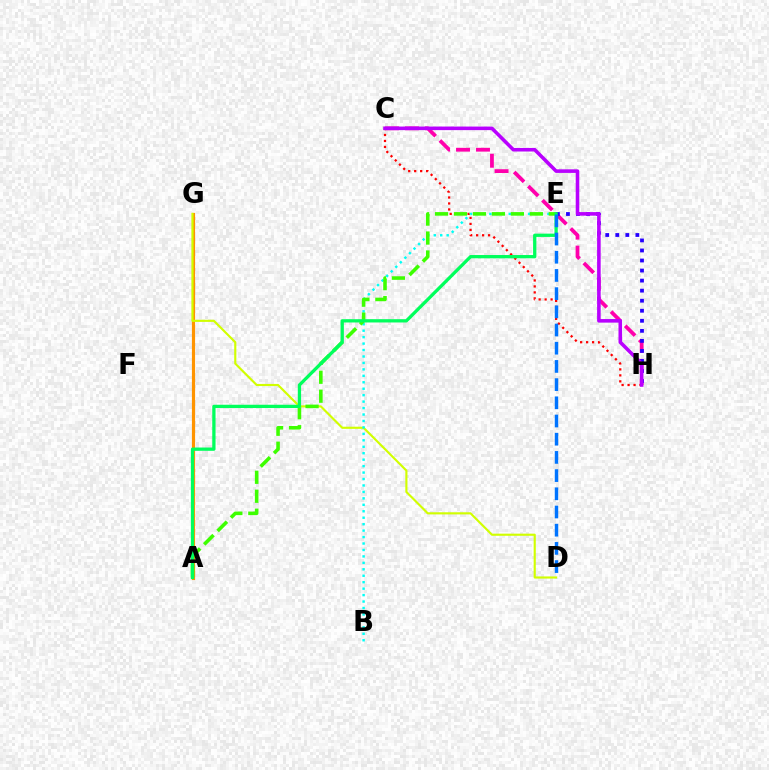{('A', 'G'): [{'color': '#ff9400', 'line_style': 'solid', 'thickness': 2.29}], ('C', 'H'): [{'color': '#ff00ac', 'line_style': 'dashed', 'thickness': 2.71}, {'color': '#ff0000', 'line_style': 'dotted', 'thickness': 1.62}, {'color': '#b900ff', 'line_style': 'solid', 'thickness': 2.57}], ('D', 'G'): [{'color': '#d1ff00', 'line_style': 'solid', 'thickness': 1.54}], ('B', 'E'): [{'color': '#00fff6', 'line_style': 'dotted', 'thickness': 1.75}], ('E', 'H'): [{'color': '#2500ff', 'line_style': 'dotted', 'thickness': 2.73}], ('A', 'E'): [{'color': '#3dff00', 'line_style': 'dashed', 'thickness': 2.58}, {'color': '#00ff5c', 'line_style': 'solid', 'thickness': 2.36}], ('D', 'E'): [{'color': '#0074ff', 'line_style': 'dashed', 'thickness': 2.47}]}